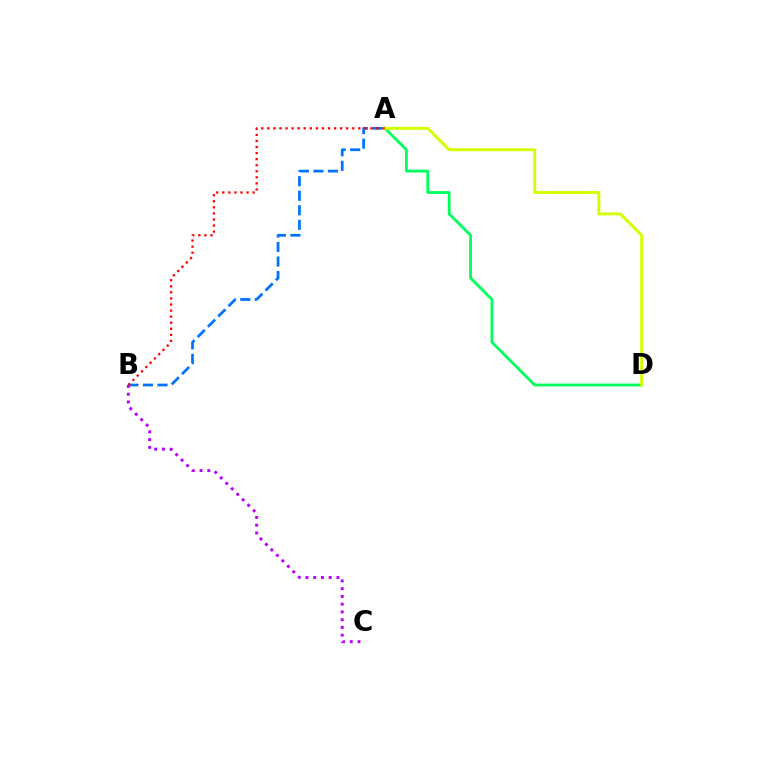{('A', 'B'): [{'color': '#0074ff', 'line_style': 'dashed', 'thickness': 1.97}, {'color': '#ff0000', 'line_style': 'dotted', 'thickness': 1.65}], ('A', 'D'): [{'color': '#00ff5c', 'line_style': 'solid', 'thickness': 2.02}, {'color': '#d1ff00', 'line_style': 'solid', 'thickness': 2.12}], ('B', 'C'): [{'color': '#b900ff', 'line_style': 'dotted', 'thickness': 2.11}]}